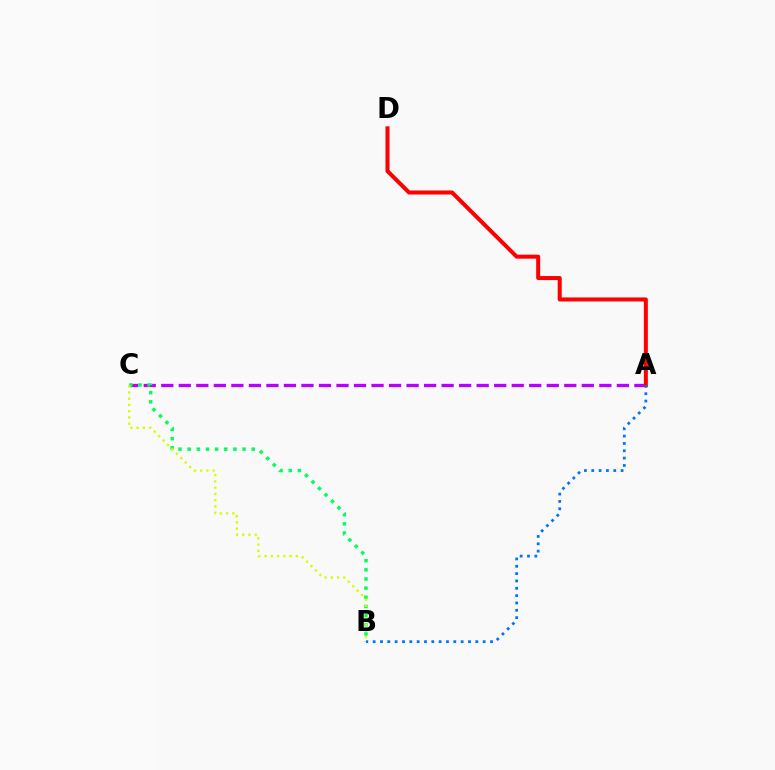{('A', 'C'): [{'color': '#b900ff', 'line_style': 'dashed', 'thickness': 2.38}], ('B', 'C'): [{'color': '#00ff5c', 'line_style': 'dotted', 'thickness': 2.49}, {'color': '#d1ff00', 'line_style': 'dotted', 'thickness': 1.7}], ('A', 'D'): [{'color': '#ff0000', 'line_style': 'solid', 'thickness': 2.9}], ('A', 'B'): [{'color': '#0074ff', 'line_style': 'dotted', 'thickness': 1.99}]}